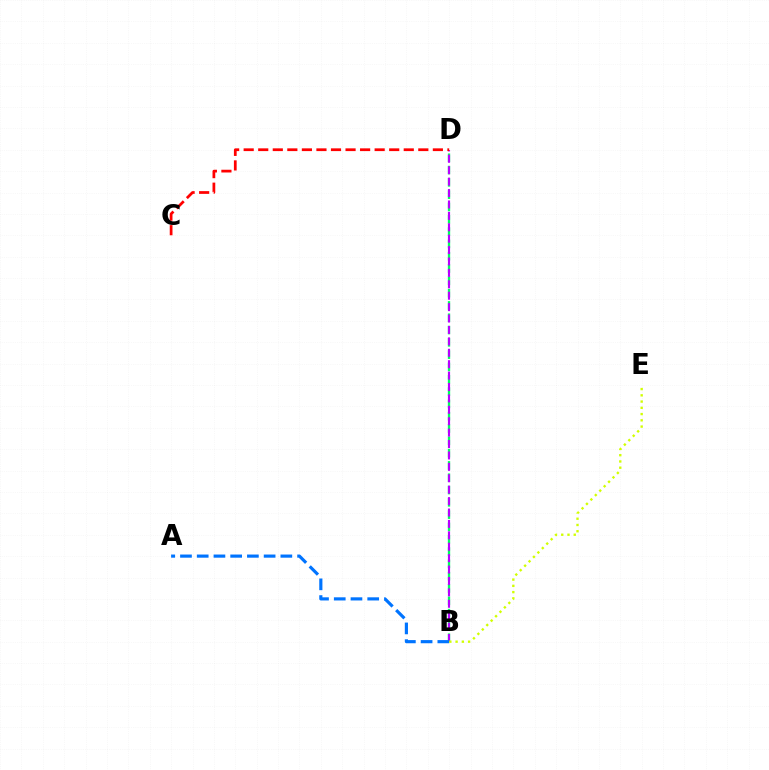{('B', 'D'): [{'color': '#00ff5c', 'line_style': 'dashed', 'thickness': 1.67}, {'color': '#b900ff', 'line_style': 'dashed', 'thickness': 1.55}], ('A', 'B'): [{'color': '#0074ff', 'line_style': 'dashed', 'thickness': 2.27}], ('B', 'E'): [{'color': '#d1ff00', 'line_style': 'dotted', 'thickness': 1.7}], ('C', 'D'): [{'color': '#ff0000', 'line_style': 'dashed', 'thickness': 1.98}]}